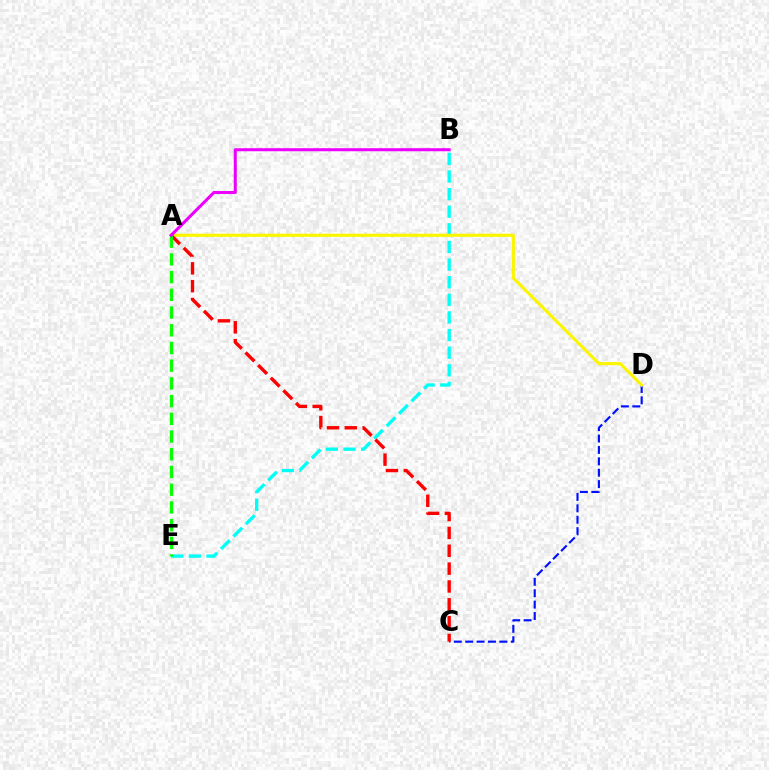{('B', 'E'): [{'color': '#00fff6', 'line_style': 'dashed', 'thickness': 2.39}], ('C', 'D'): [{'color': '#0010ff', 'line_style': 'dashed', 'thickness': 1.55}], ('A', 'D'): [{'color': '#fcf500', 'line_style': 'solid', 'thickness': 2.26}], ('A', 'C'): [{'color': '#ff0000', 'line_style': 'dashed', 'thickness': 2.42}], ('A', 'E'): [{'color': '#08ff00', 'line_style': 'dashed', 'thickness': 2.41}], ('A', 'B'): [{'color': '#ee00ff', 'line_style': 'solid', 'thickness': 2.19}]}